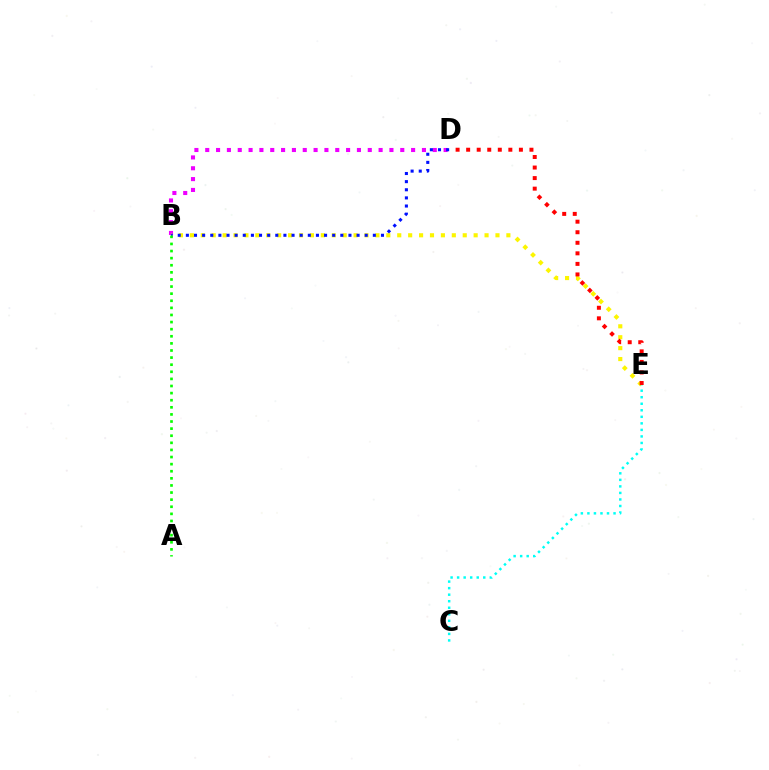{('B', 'D'): [{'color': '#ee00ff', 'line_style': 'dotted', 'thickness': 2.94}, {'color': '#0010ff', 'line_style': 'dotted', 'thickness': 2.21}], ('B', 'E'): [{'color': '#fcf500', 'line_style': 'dotted', 'thickness': 2.97}], ('A', 'B'): [{'color': '#08ff00', 'line_style': 'dotted', 'thickness': 1.93}], ('D', 'E'): [{'color': '#ff0000', 'line_style': 'dotted', 'thickness': 2.87}], ('C', 'E'): [{'color': '#00fff6', 'line_style': 'dotted', 'thickness': 1.78}]}